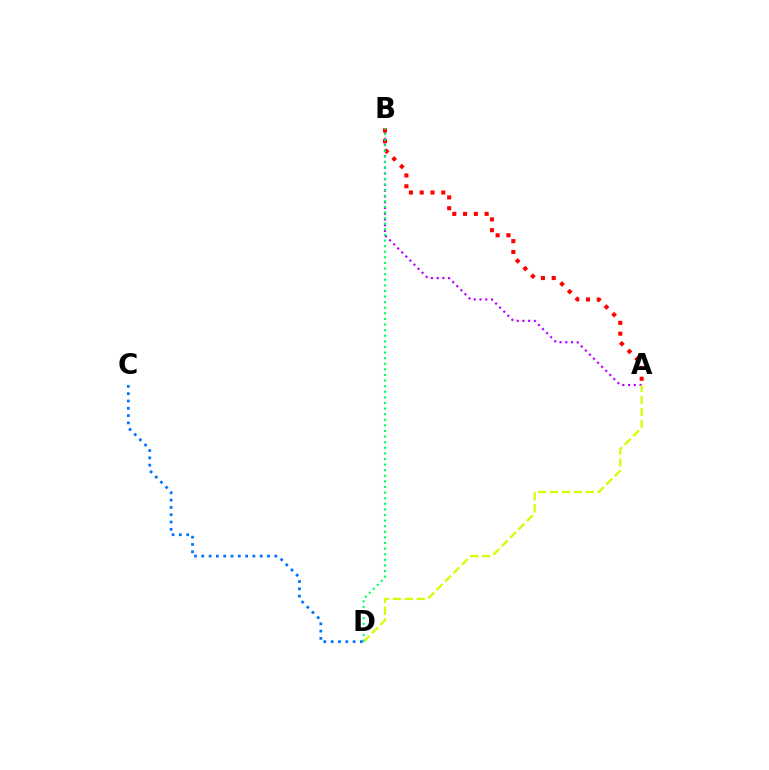{('A', 'B'): [{'color': '#b900ff', 'line_style': 'dotted', 'thickness': 1.56}, {'color': '#ff0000', 'line_style': 'dotted', 'thickness': 2.93}], ('A', 'D'): [{'color': '#d1ff00', 'line_style': 'dashed', 'thickness': 1.61}], ('B', 'D'): [{'color': '#00ff5c', 'line_style': 'dotted', 'thickness': 1.52}], ('C', 'D'): [{'color': '#0074ff', 'line_style': 'dotted', 'thickness': 1.98}]}